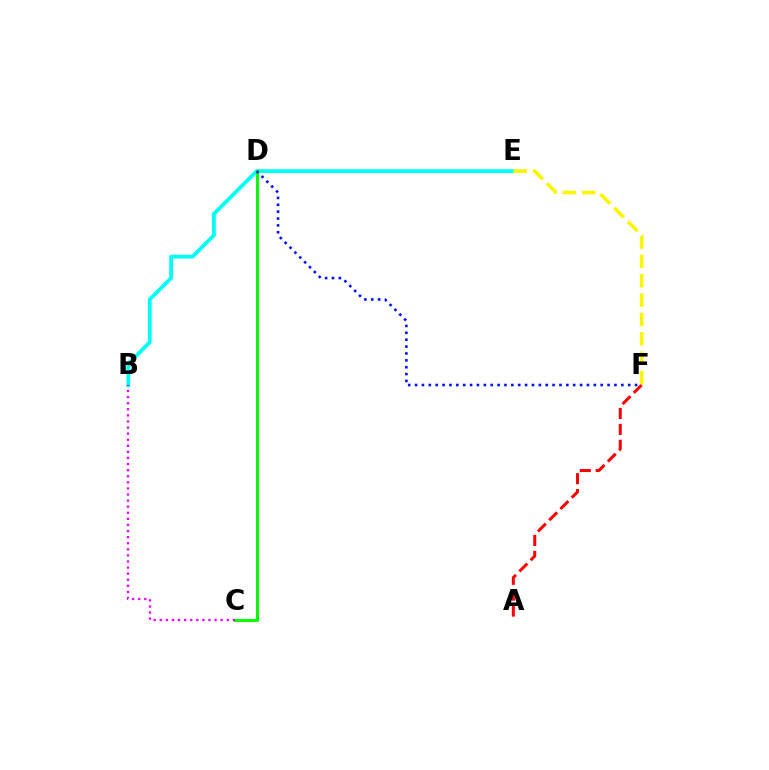{('B', 'E'): [{'color': '#00fff6', 'line_style': 'solid', 'thickness': 2.75}], ('A', 'F'): [{'color': '#ff0000', 'line_style': 'dashed', 'thickness': 2.16}], ('C', 'D'): [{'color': '#08ff00', 'line_style': 'solid', 'thickness': 2.18}], ('D', 'F'): [{'color': '#0010ff', 'line_style': 'dotted', 'thickness': 1.87}], ('E', 'F'): [{'color': '#fcf500', 'line_style': 'dashed', 'thickness': 2.63}], ('B', 'C'): [{'color': '#ee00ff', 'line_style': 'dotted', 'thickness': 1.65}]}